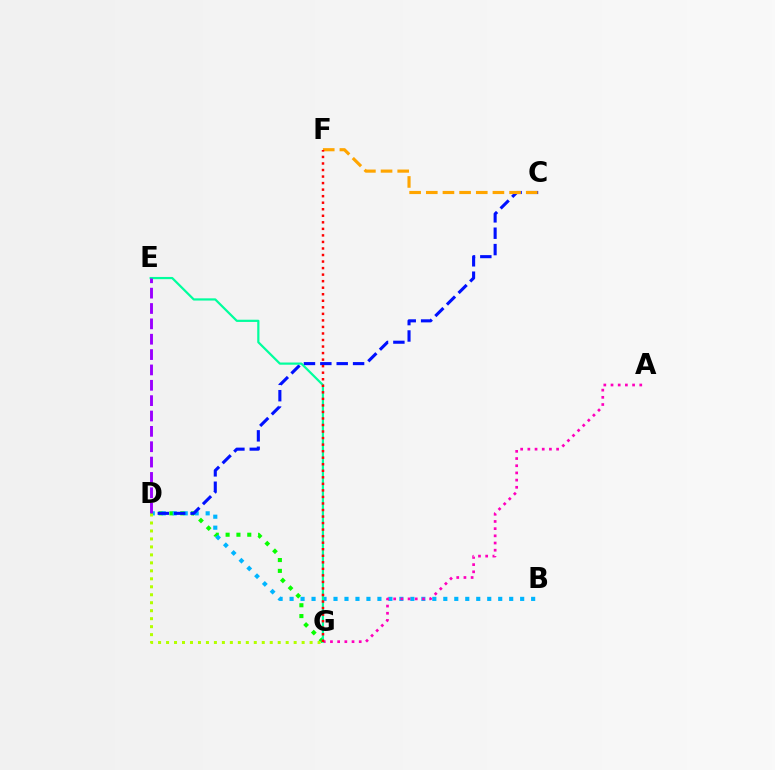{('D', 'G'): [{'color': '#08ff00', 'line_style': 'dotted', 'thickness': 2.94}, {'color': '#b3ff00', 'line_style': 'dotted', 'thickness': 2.17}], ('B', 'D'): [{'color': '#00b5ff', 'line_style': 'dotted', 'thickness': 2.98}], ('A', 'G'): [{'color': '#ff00bd', 'line_style': 'dotted', 'thickness': 1.95}], ('C', 'D'): [{'color': '#0010ff', 'line_style': 'dashed', 'thickness': 2.22}], ('C', 'F'): [{'color': '#ffa500', 'line_style': 'dashed', 'thickness': 2.26}], ('E', 'G'): [{'color': '#00ff9d', 'line_style': 'solid', 'thickness': 1.59}], ('F', 'G'): [{'color': '#ff0000', 'line_style': 'dotted', 'thickness': 1.78}], ('D', 'E'): [{'color': '#9b00ff', 'line_style': 'dashed', 'thickness': 2.09}]}